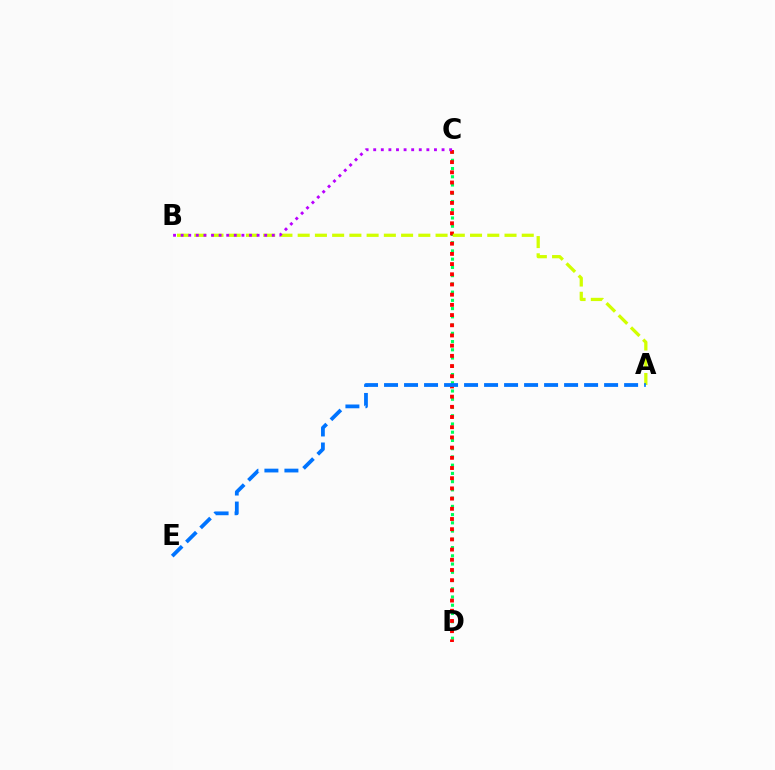{('C', 'D'): [{'color': '#00ff5c', 'line_style': 'dotted', 'thickness': 2.24}, {'color': '#ff0000', 'line_style': 'dotted', 'thickness': 2.77}], ('A', 'B'): [{'color': '#d1ff00', 'line_style': 'dashed', 'thickness': 2.34}], ('A', 'E'): [{'color': '#0074ff', 'line_style': 'dashed', 'thickness': 2.72}], ('B', 'C'): [{'color': '#b900ff', 'line_style': 'dotted', 'thickness': 2.06}]}